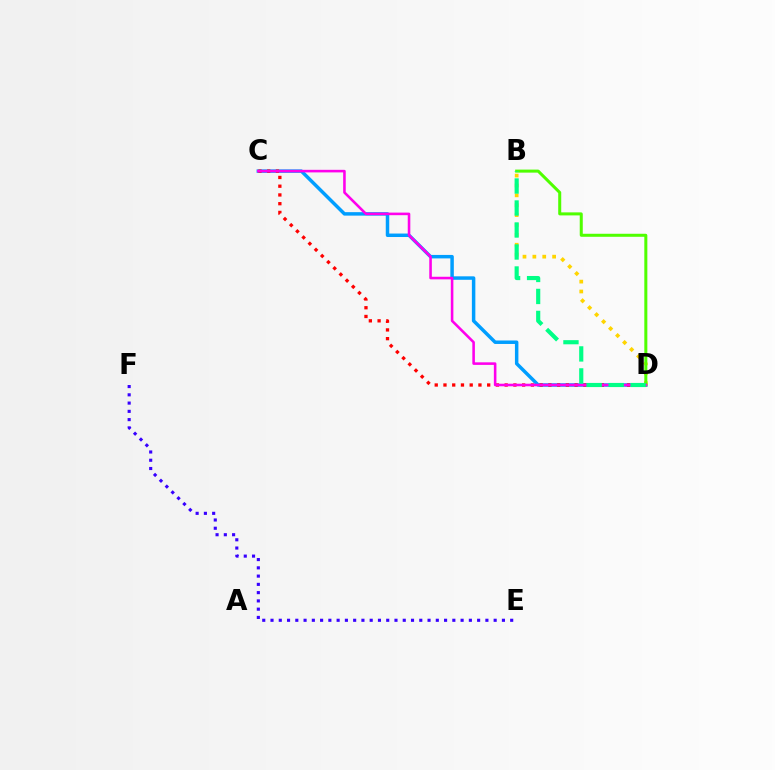{('C', 'D'): [{'color': '#009eff', 'line_style': 'solid', 'thickness': 2.5}, {'color': '#ff0000', 'line_style': 'dotted', 'thickness': 2.38}, {'color': '#ff00ed', 'line_style': 'solid', 'thickness': 1.86}], ('E', 'F'): [{'color': '#3700ff', 'line_style': 'dotted', 'thickness': 2.25}], ('B', 'D'): [{'color': '#ffd500', 'line_style': 'dotted', 'thickness': 2.68}, {'color': '#4fff00', 'line_style': 'solid', 'thickness': 2.18}, {'color': '#00ff86', 'line_style': 'dashed', 'thickness': 2.99}]}